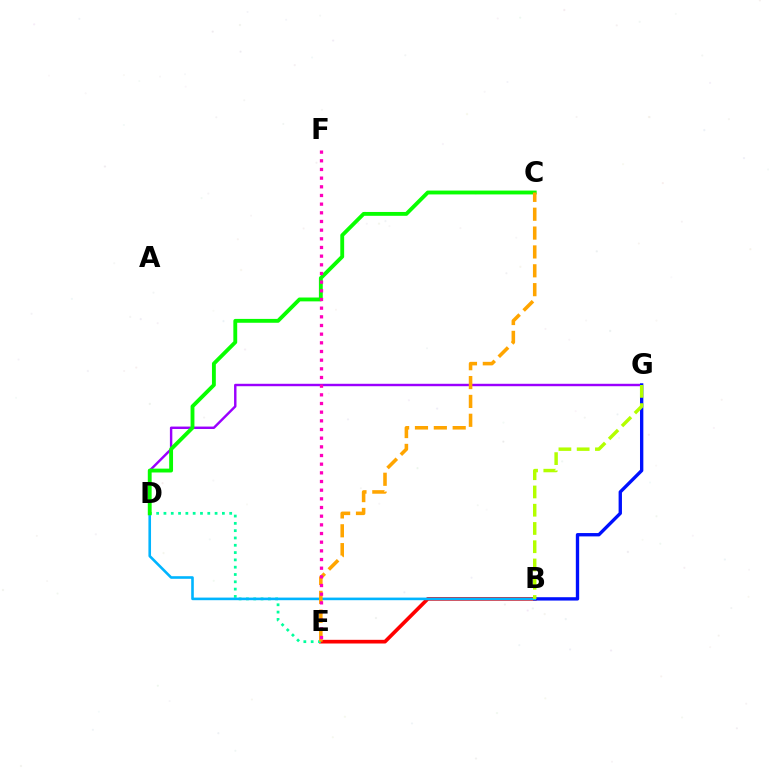{('D', 'G'): [{'color': '#9b00ff', 'line_style': 'solid', 'thickness': 1.75}], ('B', 'E'): [{'color': '#ff0000', 'line_style': 'solid', 'thickness': 2.65}], ('B', 'G'): [{'color': '#0010ff', 'line_style': 'solid', 'thickness': 2.41}, {'color': '#b3ff00', 'line_style': 'dashed', 'thickness': 2.48}], ('D', 'E'): [{'color': '#00ff9d', 'line_style': 'dotted', 'thickness': 1.99}], ('B', 'D'): [{'color': '#00b5ff', 'line_style': 'solid', 'thickness': 1.88}], ('C', 'D'): [{'color': '#08ff00', 'line_style': 'solid', 'thickness': 2.77}], ('C', 'E'): [{'color': '#ffa500', 'line_style': 'dashed', 'thickness': 2.56}], ('E', 'F'): [{'color': '#ff00bd', 'line_style': 'dotted', 'thickness': 2.36}]}